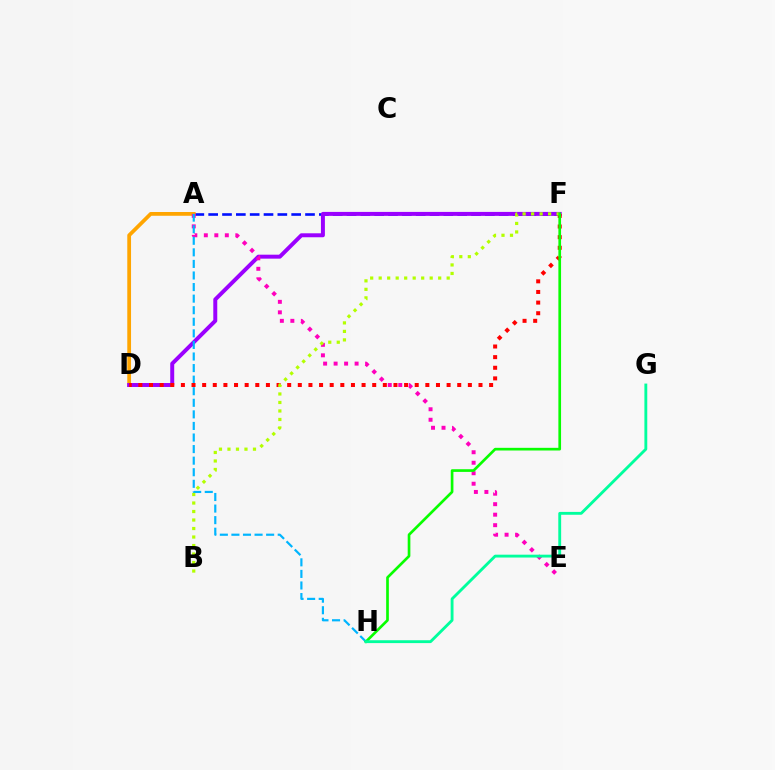{('A', 'F'): [{'color': '#0010ff', 'line_style': 'dashed', 'thickness': 1.88}], ('A', 'D'): [{'color': '#ffa500', 'line_style': 'solid', 'thickness': 2.71}], ('D', 'F'): [{'color': '#9b00ff', 'line_style': 'solid', 'thickness': 2.85}, {'color': '#ff0000', 'line_style': 'dotted', 'thickness': 2.89}], ('A', 'E'): [{'color': '#ff00bd', 'line_style': 'dotted', 'thickness': 2.85}], ('A', 'H'): [{'color': '#00b5ff', 'line_style': 'dashed', 'thickness': 1.57}], ('B', 'F'): [{'color': '#b3ff00', 'line_style': 'dotted', 'thickness': 2.31}], ('F', 'H'): [{'color': '#08ff00', 'line_style': 'solid', 'thickness': 1.93}], ('G', 'H'): [{'color': '#00ff9d', 'line_style': 'solid', 'thickness': 2.06}]}